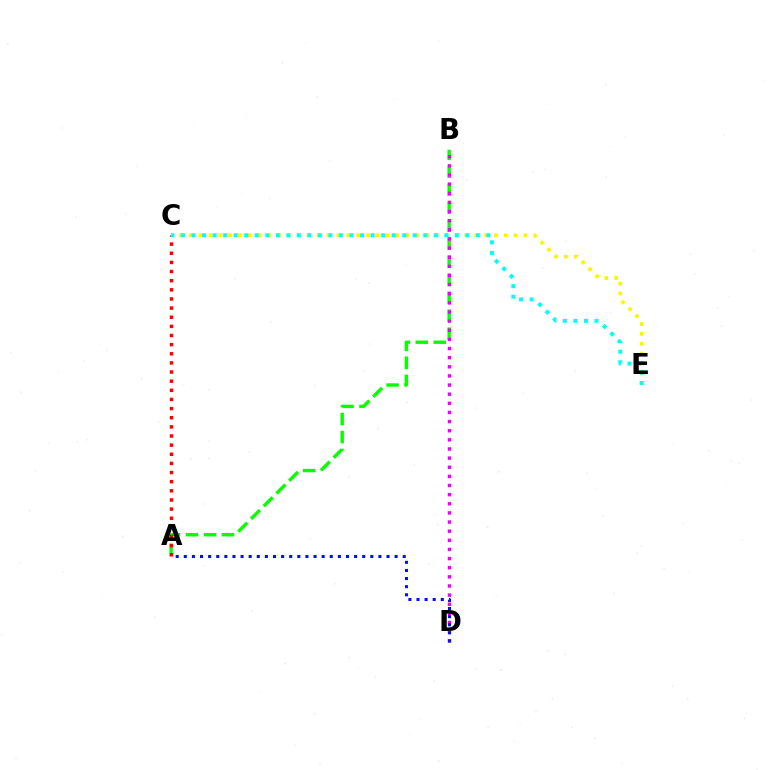{('C', 'E'): [{'color': '#fcf500', 'line_style': 'dotted', 'thickness': 2.67}, {'color': '#00fff6', 'line_style': 'dotted', 'thickness': 2.86}], ('A', 'B'): [{'color': '#08ff00', 'line_style': 'dashed', 'thickness': 2.44}], ('B', 'D'): [{'color': '#ee00ff', 'line_style': 'dotted', 'thickness': 2.48}], ('A', 'C'): [{'color': '#ff0000', 'line_style': 'dotted', 'thickness': 2.48}], ('A', 'D'): [{'color': '#0010ff', 'line_style': 'dotted', 'thickness': 2.2}]}